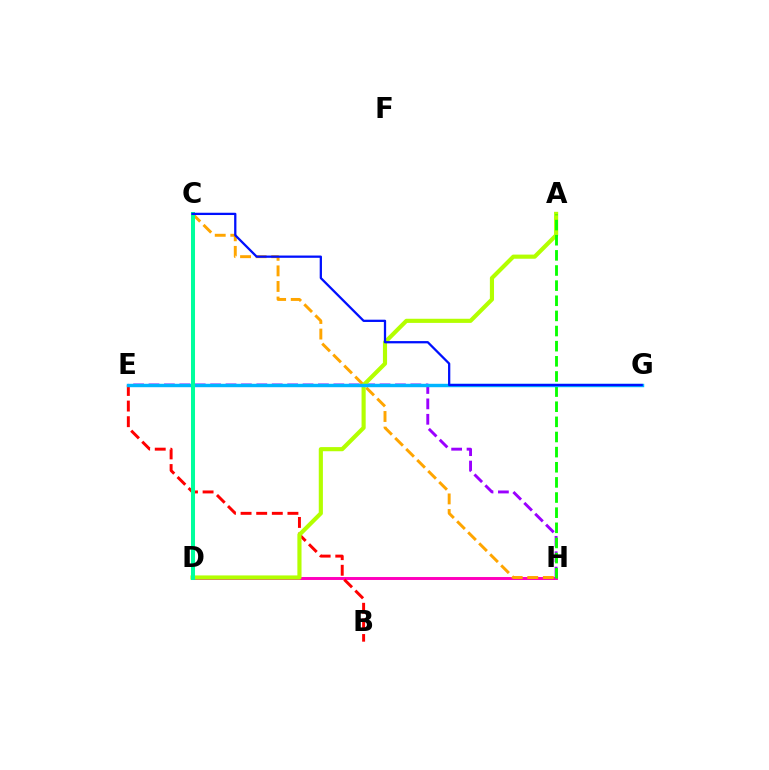{('D', 'H'): [{'color': '#ff00bd', 'line_style': 'solid', 'thickness': 2.12}], ('E', 'H'): [{'color': '#9b00ff', 'line_style': 'dashed', 'thickness': 2.09}], ('C', 'H'): [{'color': '#ffa500', 'line_style': 'dashed', 'thickness': 2.12}], ('B', 'E'): [{'color': '#ff0000', 'line_style': 'dashed', 'thickness': 2.12}], ('A', 'D'): [{'color': '#b3ff00', 'line_style': 'solid', 'thickness': 2.98}], ('A', 'H'): [{'color': '#08ff00', 'line_style': 'dashed', 'thickness': 2.06}], ('E', 'G'): [{'color': '#00b5ff', 'line_style': 'solid', 'thickness': 2.46}], ('C', 'D'): [{'color': '#00ff9d', 'line_style': 'solid', 'thickness': 2.89}], ('C', 'G'): [{'color': '#0010ff', 'line_style': 'solid', 'thickness': 1.64}]}